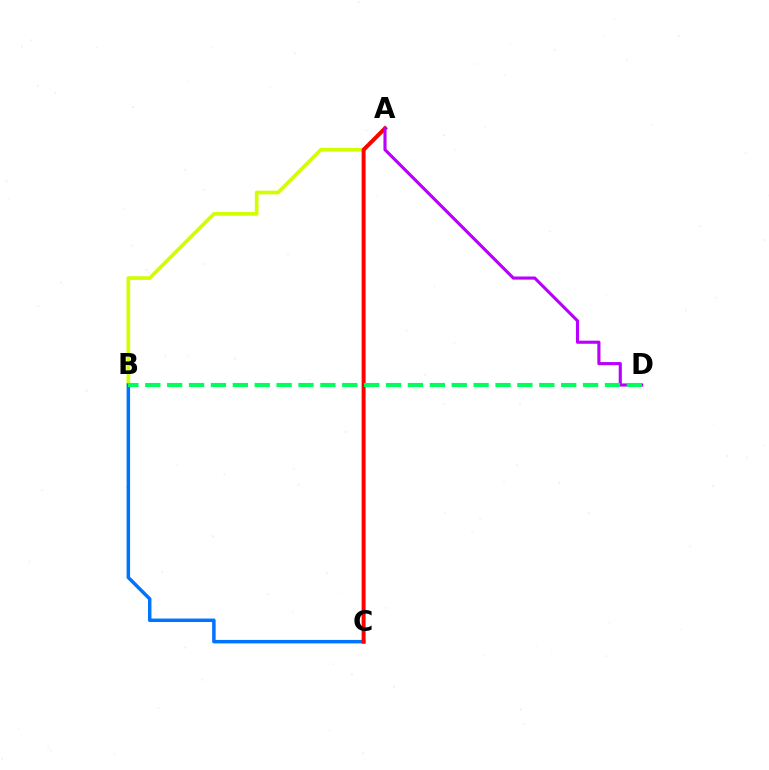{('A', 'B'): [{'color': '#d1ff00', 'line_style': 'solid', 'thickness': 2.66}], ('B', 'C'): [{'color': '#0074ff', 'line_style': 'solid', 'thickness': 2.5}], ('A', 'C'): [{'color': '#ff0000', 'line_style': 'solid', 'thickness': 2.86}], ('A', 'D'): [{'color': '#b900ff', 'line_style': 'solid', 'thickness': 2.25}], ('B', 'D'): [{'color': '#00ff5c', 'line_style': 'dashed', 'thickness': 2.97}]}